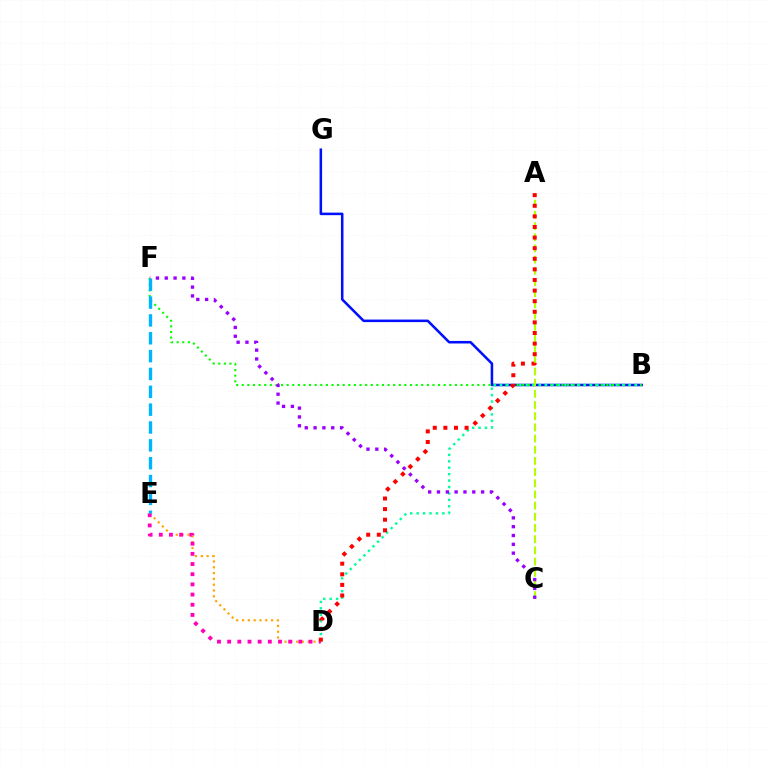{('D', 'E'): [{'color': '#ffa500', 'line_style': 'dotted', 'thickness': 1.58}, {'color': '#ff00bd', 'line_style': 'dotted', 'thickness': 2.76}], ('B', 'G'): [{'color': '#0010ff', 'line_style': 'solid', 'thickness': 1.83}], ('B', 'F'): [{'color': '#08ff00', 'line_style': 'dotted', 'thickness': 1.52}], ('B', 'D'): [{'color': '#00ff9d', 'line_style': 'dotted', 'thickness': 1.75}], ('A', 'C'): [{'color': '#b3ff00', 'line_style': 'dashed', 'thickness': 1.52}], ('C', 'F'): [{'color': '#9b00ff', 'line_style': 'dotted', 'thickness': 2.4}], ('E', 'F'): [{'color': '#00b5ff', 'line_style': 'dashed', 'thickness': 2.42}], ('A', 'D'): [{'color': '#ff0000', 'line_style': 'dotted', 'thickness': 2.88}]}